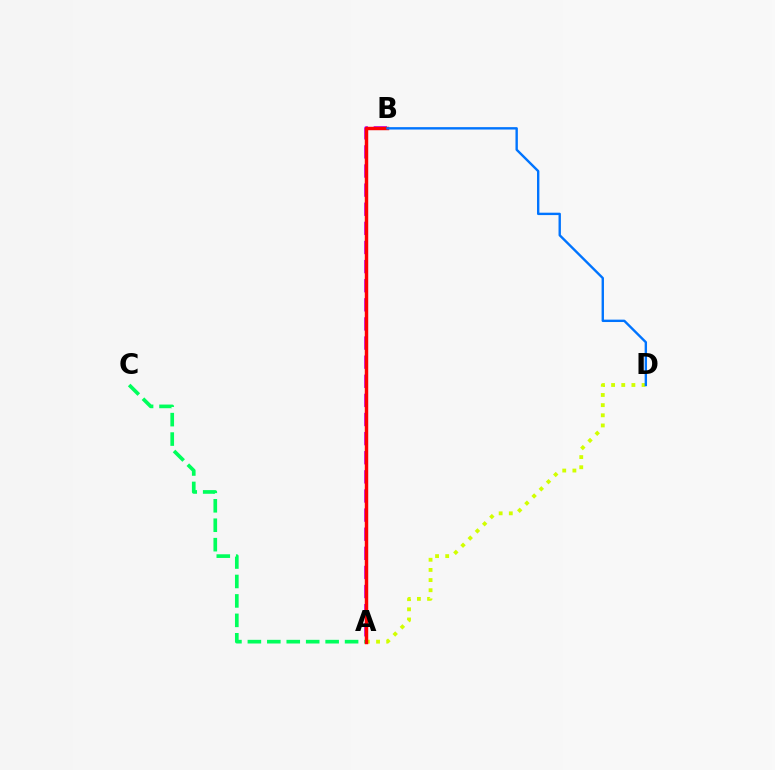{('A', 'B'): [{'color': '#b900ff', 'line_style': 'dashed', 'thickness': 2.6}, {'color': '#ff0000', 'line_style': 'solid', 'thickness': 2.48}], ('A', 'C'): [{'color': '#00ff5c', 'line_style': 'dashed', 'thickness': 2.64}], ('A', 'D'): [{'color': '#d1ff00', 'line_style': 'dotted', 'thickness': 2.76}], ('B', 'D'): [{'color': '#0074ff', 'line_style': 'solid', 'thickness': 1.72}]}